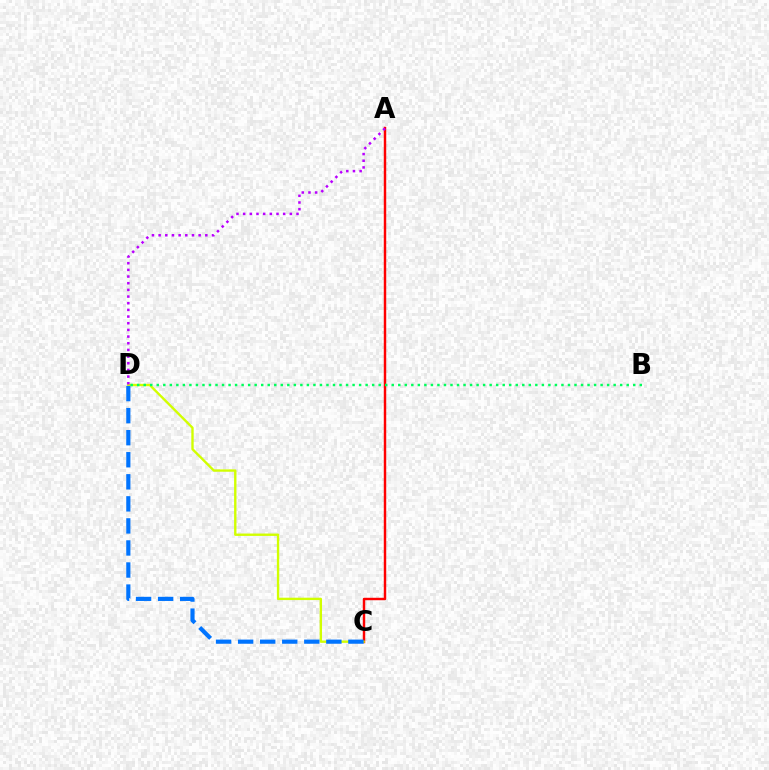{('A', 'C'): [{'color': '#ff0000', 'line_style': 'solid', 'thickness': 1.76}], ('C', 'D'): [{'color': '#d1ff00', 'line_style': 'solid', 'thickness': 1.71}, {'color': '#0074ff', 'line_style': 'dashed', 'thickness': 3.0}], ('B', 'D'): [{'color': '#00ff5c', 'line_style': 'dotted', 'thickness': 1.77}], ('A', 'D'): [{'color': '#b900ff', 'line_style': 'dotted', 'thickness': 1.81}]}